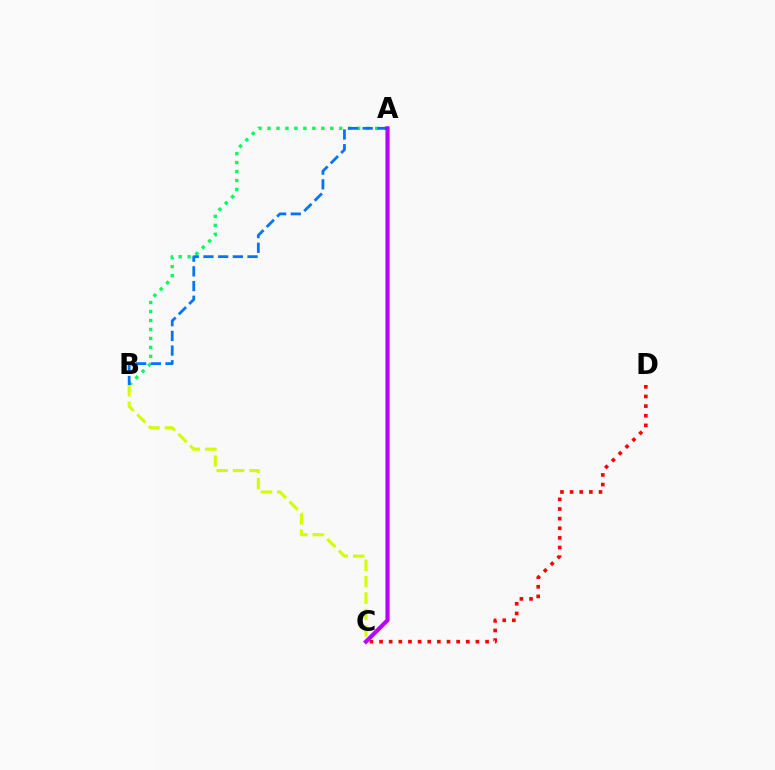{('C', 'D'): [{'color': '#ff0000', 'line_style': 'dotted', 'thickness': 2.62}], ('A', 'B'): [{'color': '#00ff5c', 'line_style': 'dotted', 'thickness': 2.44}, {'color': '#0074ff', 'line_style': 'dashed', 'thickness': 2.0}], ('B', 'C'): [{'color': '#d1ff00', 'line_style': 'dashed', 'thickness': 2.23}], ('A', 'C'): [{'color': '#b900ff', 'line_style': 'solid', 'thickness': 2.96}]}